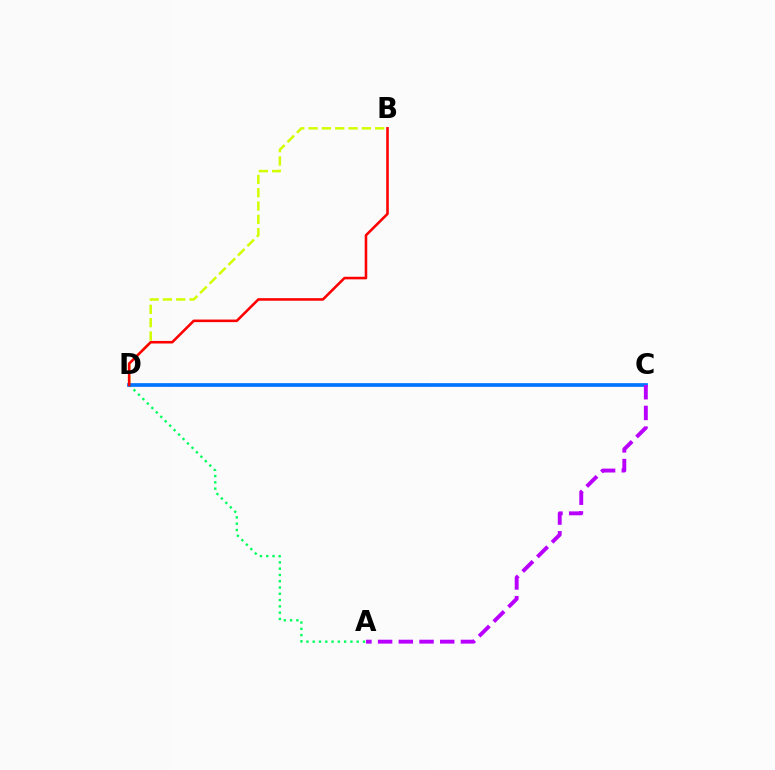{('B', 'D'): [{'color': '#d1ff00', 'line_style': 'dashed', 'thickness': 1.81}, {'color': '#ff0000', 'line_style': 'solid', 'thickness': 1.85}], ('A', 'D'): [{'color': '#00ff5c', 'line_style': 'dotted', 'thickness': 1.71}], ('C', 'D'): [{'color': '#0074ff', 'line_style': 'solid', 'thickness': 2.67}], ('A', 'C'): [{'color': '#b900ff', 'line_style': 'dashed', 'thickness': 2.81}]}